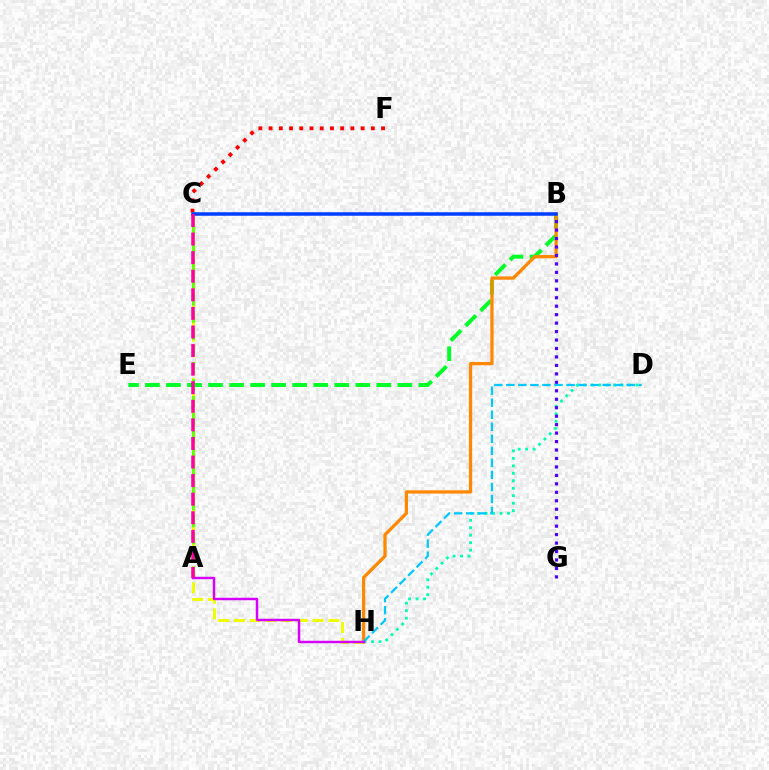{('B', 'E'): [{'color': '#00ff27', 'line_style': 'dashed', 'thickness': 2.86}], ('C', 'H'): [{'color': '#eeff00', 'line_style': 'dashed', 'thickness': 2.14}], ('A', 'C'): [{'color': '#66ff00', 'line_style': 'dashed', 'thickness': 2.32}, {'color': '#ff00a0', 'line_style': 'dashed', 'thickness': 2.52}], ('B', 'H'): [{'color': '#ff8800', 'line_style': 'solid', 'thickness': 2.35}], ('D', 'H'): [{'color': '#00ffaf', 'line_style': 'dotted', 'thickness': 2.03}, {'color': '#00c7ff', 'line_style': 'dashed', 'thickness': 1.64}], ('C', 'F'): [{'color': '#ff0000', 'line_style': 'dotted', 'thickness': 2.78}], ('B', 'G'): [{'color': '#4f00ff', 'line_style': 'dotted', 'thickness': 2.3}], ('A', 'H'): [{'color': '#d600ff', 'line_style': 'solid', 'thickness': 1.77}], ('B', 'C'): [{'color': '#003fff', 'line_style': 'solid', 'thickness': 2.53}]}